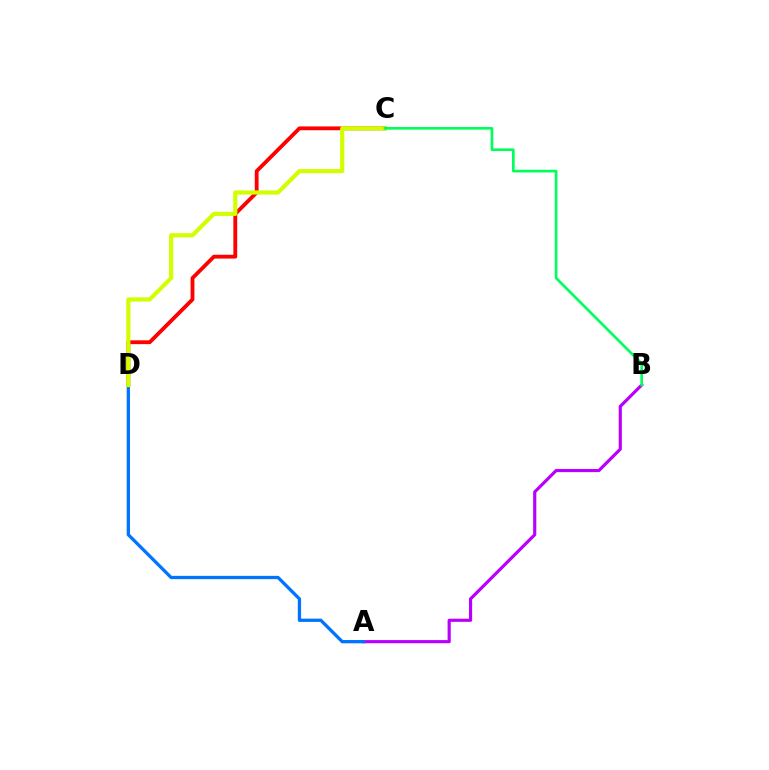{('C', 'D'): [{'color': '#ff0000', 'line_style': 'solid', 'thickness': 2.75}, {'color': '#d1ff00', 'line_style': 'solid', 'thickness': 3.0}], ('A', 'B'): [{'color': '#b900ff', 'line_style': 'solid', 'thickness': 2.27}], ('A', 'D'): [{'color': '#0074ff', 'line_style': 'solid', 'thickness': 2.36}], ('B', 'C'): [{'color': '#00ff5c', 'line_style': 'solid', 'thickness': 1.93}]}